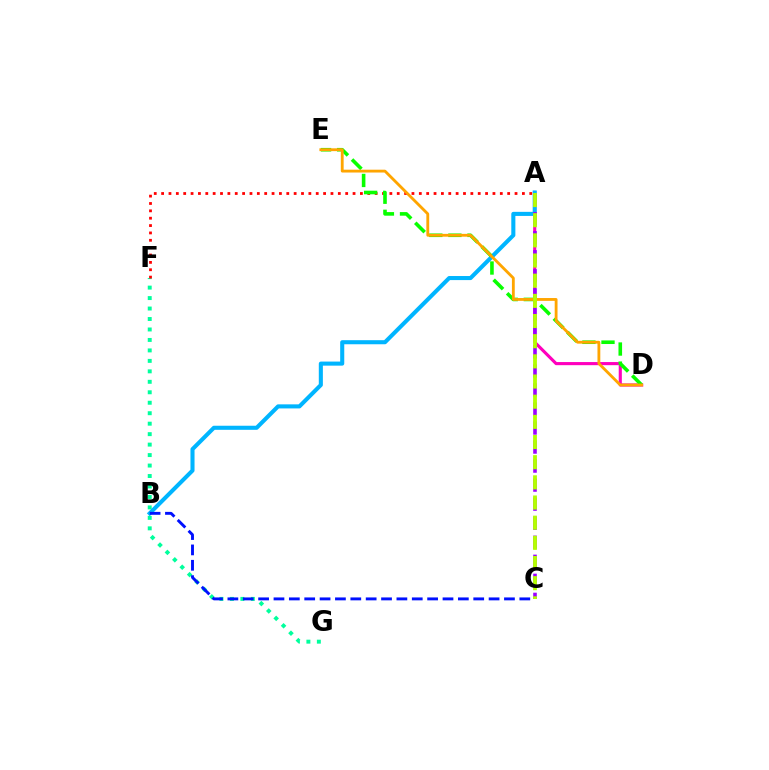{('F', 'G'): [{'color': '#00ff9d', 'line_style': 'dotted', 'thickness': 2.84}], ('A', 'D'): [{'color': '#ff00bd', 'line_style': 'solid', 'thickness': 2.25}], ('A', 'B'): [{'color': '#00b5ff', 'line_style': 'solid', 'thickness': 2.93}], ('A', 'C'): [{'color': '#9b00ff', 'line_style': 'dashed', 'thickness': 2.59}, {'color': '#b3ff00', 'line_style': 'dashed', 'thickness': 2.74}], ('A', 'F'): [{'color': '#ff0000', 'line_style': 'dotted', 'thickness': 2.0}], ('D', 'E'): [{'color': '#08ff00', 'line_style': 'dashed', 'thickness': 2.59}, {'color': '#ffa500', 'line_style': 'solid', 'thickness': 2.03}], ('B', 'C'): [{'color': '#0010ff', 'line_style': 'dashed', 'thickness': 2.09}]}